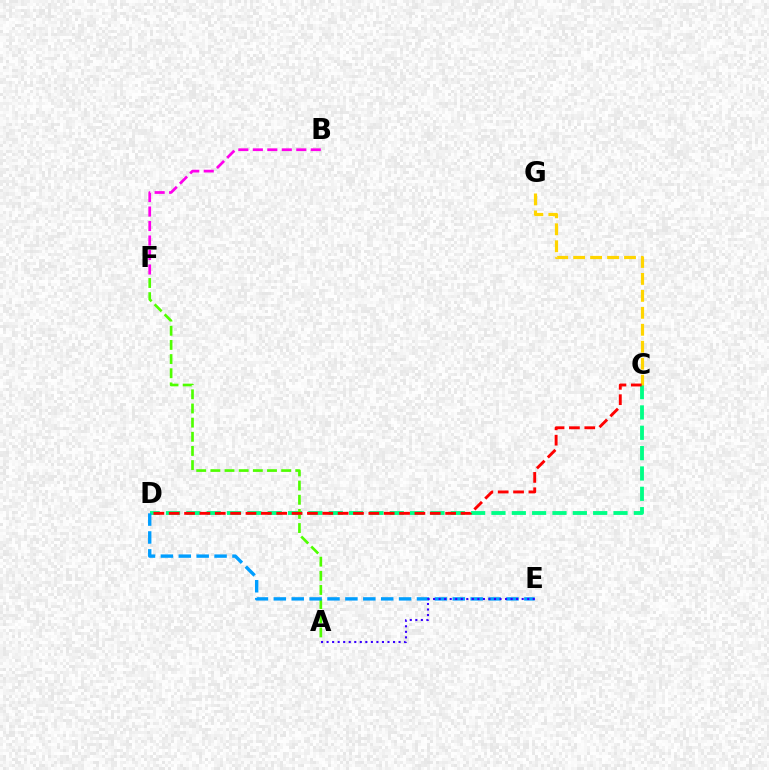{('C', 'D'): [{'color': '#00ff86', 'line_style': 'dashed', 'thickness': 2.76}, {'color': '#ff0000', 'line_style': 'dashed', 'thickness': 2.09}], ('A', 'F'): [{'color': '#4fff00', 'line_style': 'dashed', 'thickness': 1.92}], ('C', 'G'): [{'color': '#ffd500', 'line_style': 'dashed', 'thickness': 2.3}], ('D', 'E'): [{'color': '#009eff', 'line_style': 'dashed', 'thickness': 2.43}], ('A', 'E'): [{'color': '#3700ff', 'line_style': 'dotted', 'thickness': 1.5}], ('B', 'F'): [{'color': '#ff00ed', 'line_style': 'dashed', 'thickness': 1.97}]}